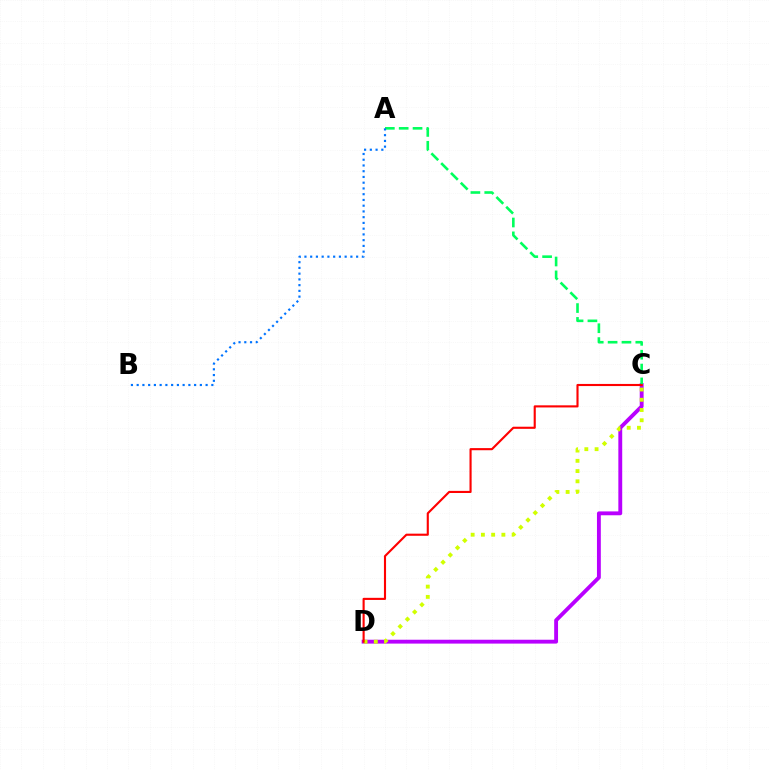{('C', 'D'): [{'color': '#b900ff', 'line_style': 'solid', 'thickness': 2.78}, {'color': '#d1ff00', 'line_style': 'dotted', 'thickness': 2.78}, {'color': '#ff0000', 'line_style': 'solid', 'thickness': 1.53}], ('A', 'C'): [{'color': '#00ff5c', 'line_style': 'dashed', 'thickness': 1.88}], ('A', 'B'): [{'color': '#0074ff', 'line_style': 'dotted', 'thickness': 1.56}]}